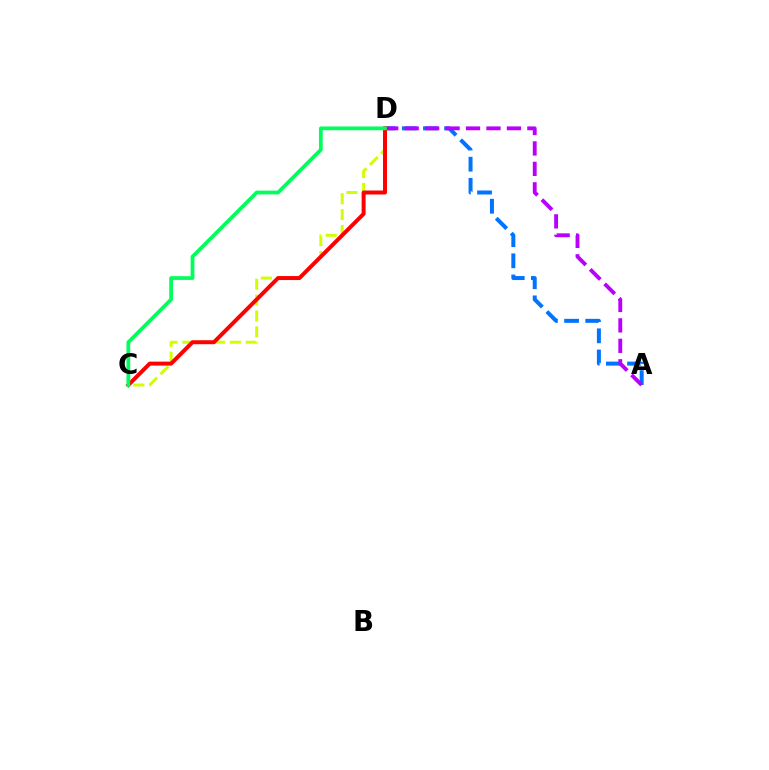{('C', 'D'): [{'color': '#d1ff00', 'line_style': 'dashed', 'thickness': 2.15}, {'color': '#ff0000', 'line_style': 'solid', 'thickness': 2.86}, {'color': '#00ff5c', 'line_style': 'solid', 'thickness': 2.7}], ('A', 'D'): [{'color': '#0074ff', 'line_style': 'dashed', 'thickness': 2.87}, {'color': '#b900ff', 'line_style': 'dashed', 'thickness': 2.78}]}